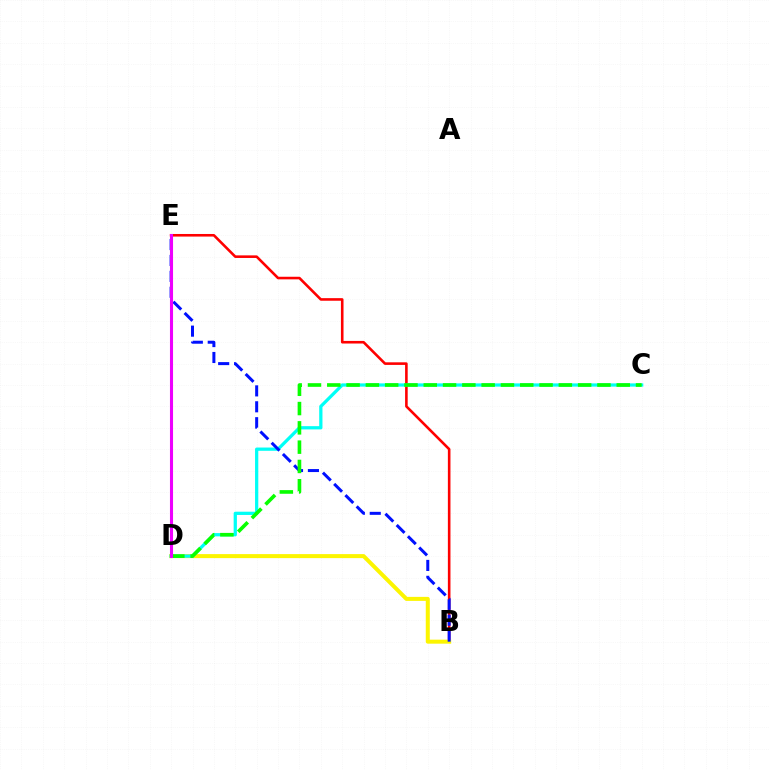{('B', 'E'): [{'color': '#ff0000', 'line_style': 'solid', 'thickness': 1.87}, {'color': '#0010ff', 'line_style': 'dashed', 'thickness': 2.16}], ('B', 'D'): [{'color': '#fcf500', 'line_style': 'solid', 'thickness': 2.89}], ('C', 'D'): [{'color': '#00fff6', 'line_style': 'solid', 'thickness': 2.34}, {'color': '#08ff00', 'line_style': 'dashed', 'thickness': 2.62}], ('D', 'E'): [{'color': '#ee00ff', 'line_style': 'solid', 'thickness': 2.22}]}